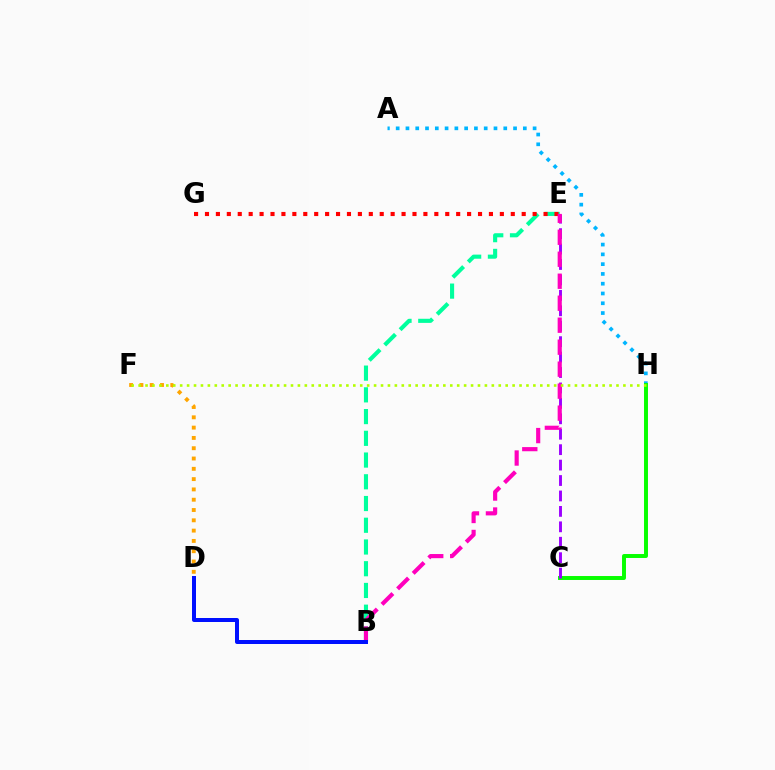{('B', 'E'): [{'color': '#00ff9d', 'line_style': 'dashed', 'thickness': 2.95}, {'color': '#ff00bd', 'line_style': 'dashed', 'thickness': 2.99}], ('A', 'H'): [{'color': '#00b5ff', 'line_style': 'dotted', 'thickness': 2.66}], ('C', 'H'): [{'color': '#08ff00', 'line_style': 'solid', 'thickness': 2.84}], ('C', 'E'): [{'color': '#9b00ff', 'line_style': 'dashed', 'thickness': 2.1}], ('E', 'G'): [{'color': '#ff0000', 'line_style': 'dotted', 'thickness': 2.97}], ('D', 'F'): [{'color': '#ffa500', 'line_style': 'dotted', 'thickness': 2.8}], ('F', 'H'): [{'color': '#b3ff00', 'line_style': 'dotted', 'thickness': 1.88}], ('B', 'D'): [{'color': '#0010ff', 'line_style': 'solid', 'thickness': 2.88}]}